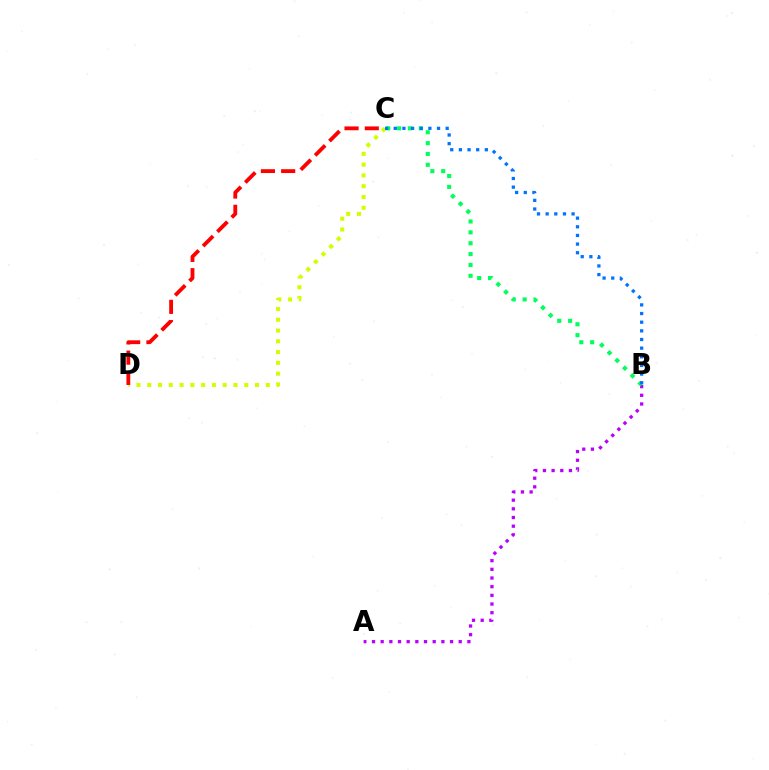{('C', 'D'): [{'color': '#d1ff00', 'line_style': 'dotted', 'thickness': 2.93}, {'color': '#ff0000', 'line_style': 'dashed', 'thickness': 2.75}], ('A', 'B'): [{'color': '#b900ff', 'line_style': 'dotted', 'thickness': 2.36}], ('B', 'C'): [{'color': '#00ff5c', 'line_style': 'dotted', 'thickness': 2.95}, {'color': '#0074ff', 'line_style': 'dotted', 'thickness': 2.35}]}